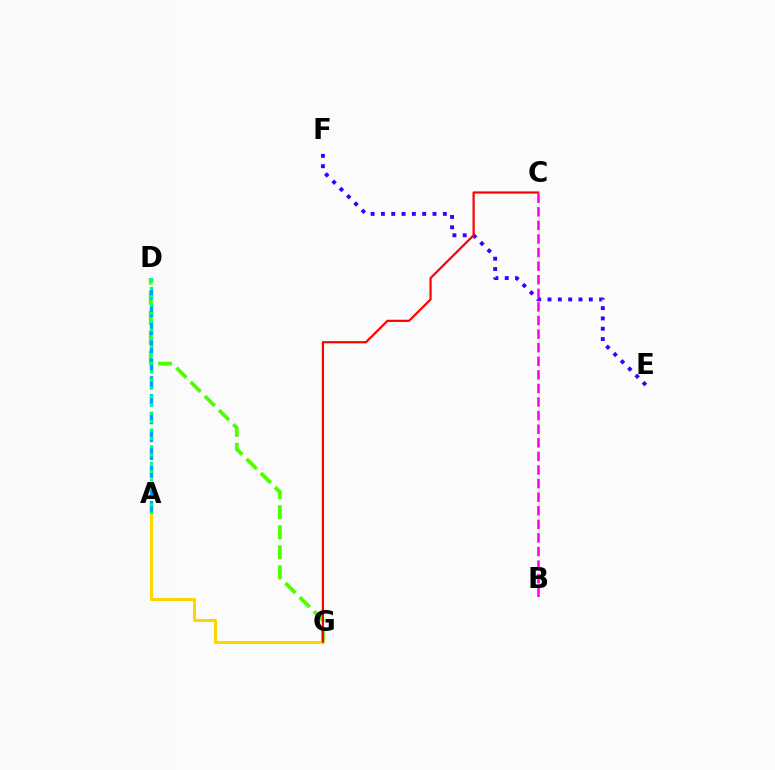{('E', 'F'): [{'color': '#3700ff', 'line_style': 'dotted', 'thickness': 2.8}], ('D', 'G'): [{'color': '#4fff00', 'line_style': 'dashed', 'thickness': 2.72}], ('A', 'G'): [{'color': '#ffd500', 'line_style': 'solid', 'thickness': 2.19}], ('C', 'G'): [{'color': '#ff0000', 'line_style': 'solid', 'thickness': 1.58}], ('A', 'D'): [{'color': '#009eff', 'line_style': 'dashed', 'thickness': 2.42}, {'color': '#00ff86', 'line_style': 'dotted', 'thickness': 2.26}], ('B', 'C'): [{'color': '#ff00ed', 'line_style': 'dashed', 'thickness': 1.85}]}